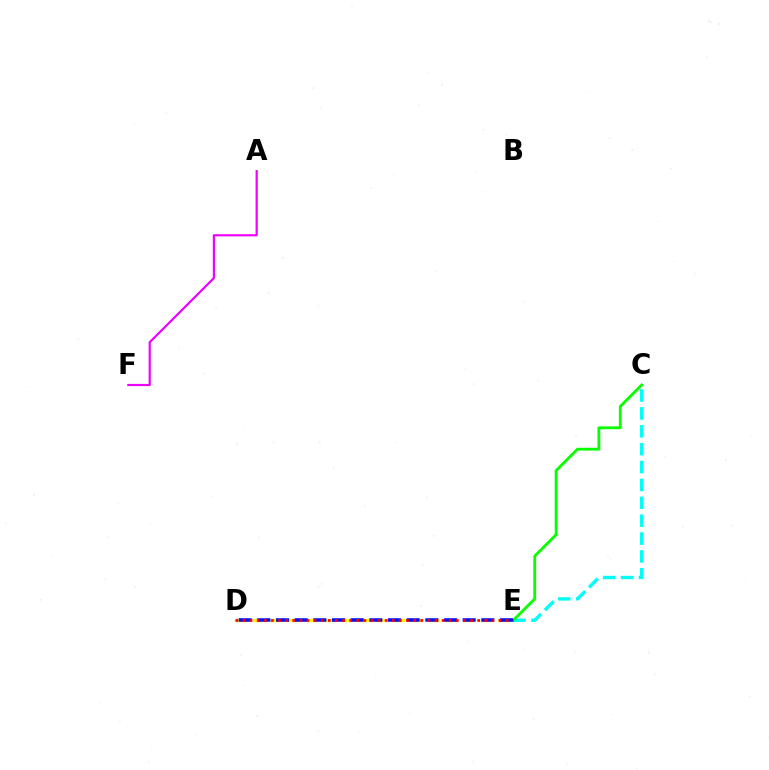{('D', 'E'): [{'color': '#fcf500', 'line_style': 'dashed', 'thickness': 2.38}, {'color': '#0010ff', 'line_style': 'dashed', 'thickness': 2.54}, {'color': '#ff0000', 'line_style': 'dotted', 'thickness': 1.93}], ('C', 'E'): [{'color': '#00fff6', 'line_style': 'dashed', 'thickness': 2.43}, {'color': '#08ff00', 'line_style': 'solid', 'thickness': 2.04}], ('A', 'F'): [{'color': '#ee00ff', 'line_style': 'solid', 'thickness': 1.57}]}